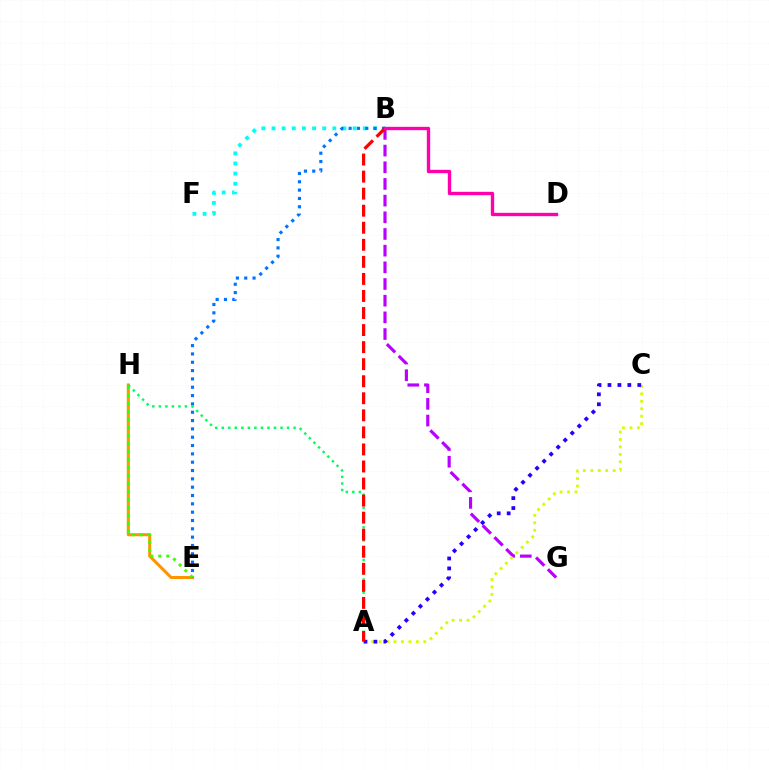{('B', 'G'): [{'color': '#b900ff', 'line_style': 'dashed', 'thickness': 2.27}], ('B', 'F'): [{'color': '#00fff6', 'line_style': 'dotted', 'thickness': 2.76}], ('E', 'H'): [{'color': '#ff9400', 'line_style': 'solid', 'thickness': 2.19}, {'color': '#3dff00', 'line_style': 'dotted', 'thickness': 2.18}], ('A', 'C'): [{'color': '#d1ff00', 'line_style': 'dotted', 'thickness': 2.02}, {'color': '#2500ff', 'line_style': 'dotted', 'thickness': 2.7}], ('B', 'E'): [{'color': '#0074ff', 'line_style': 'dotted', 'thickness': 2.26}], ('A', 'H'): [{'color': '#00ff5c', 'line_style': 'dotted', 'thickness': 1.77}], ('A', 'B'): [{'color': '#ff0000', 'line_style': 'dashed', 'thickness': 2.32}], ('B', 'D'): [{'color': '#ff00ac', 'line_style': 'solid', 'thickness': 2.42}]}